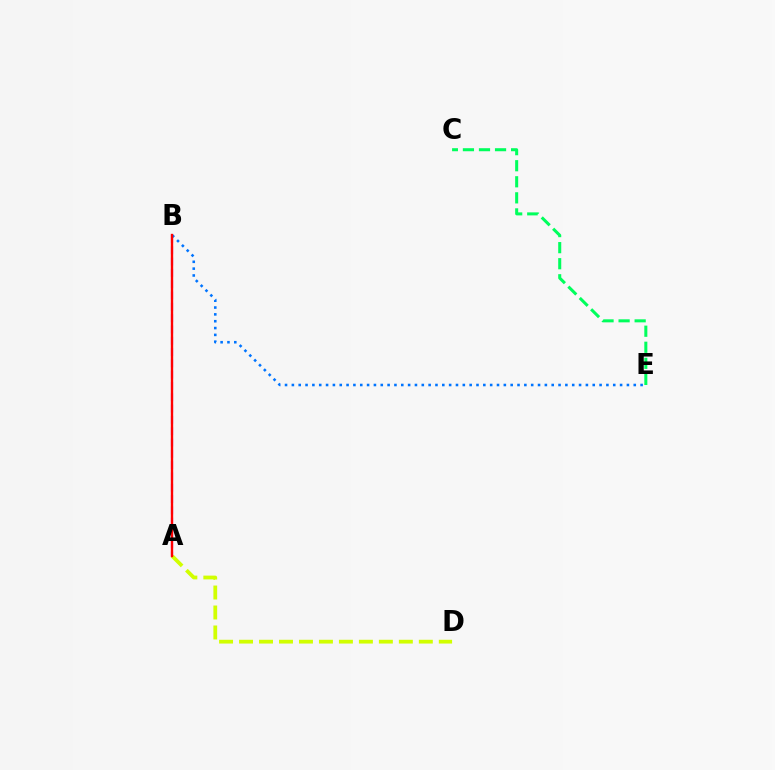{('A', 'D'): [{'color': '#d1ff00', 'line_style': 'dashed', 'thickness': 2.71}], ('A', 'B'): [{'color': '#b900ff', 'line_style': 'dashed', 'thickness': 1.54}, {'color': '#ff0000', 'line_style': 'solid', 'thickness': 1.7}], ('B', 'E'): [{'color': '#0074ff', 'line_style': 'dotted', 'thickness': 1.86}], ('C', 'E'): [{'color': '#00ff5c', 'line_style': 'dashed', 'thickness': 2.18}]}